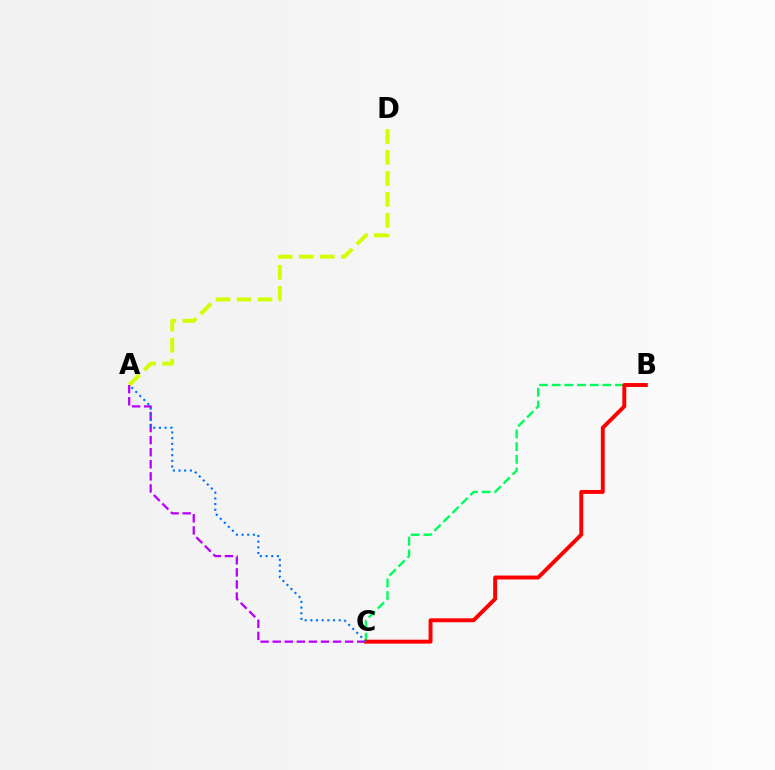{('A', 'D'): [{'color': '#d1ff00', 'line_style': 'dashed', 'thickness': 2.85}], ('A', 'C'): [{'color': '#b900ff', 'line_style': 'dashed', 'thickness': 1.64}, {'color': '#0074ff', 'line_style': 'dotted', 'thickness': 1.54}], ('B', 'C'): [{'color': '#00ff5c', 'line_style': 'dashed', 'thickness': 1.72}, {'color': '#ff0000', 'line_style': 'solid', 'thickness': 2.83}]}